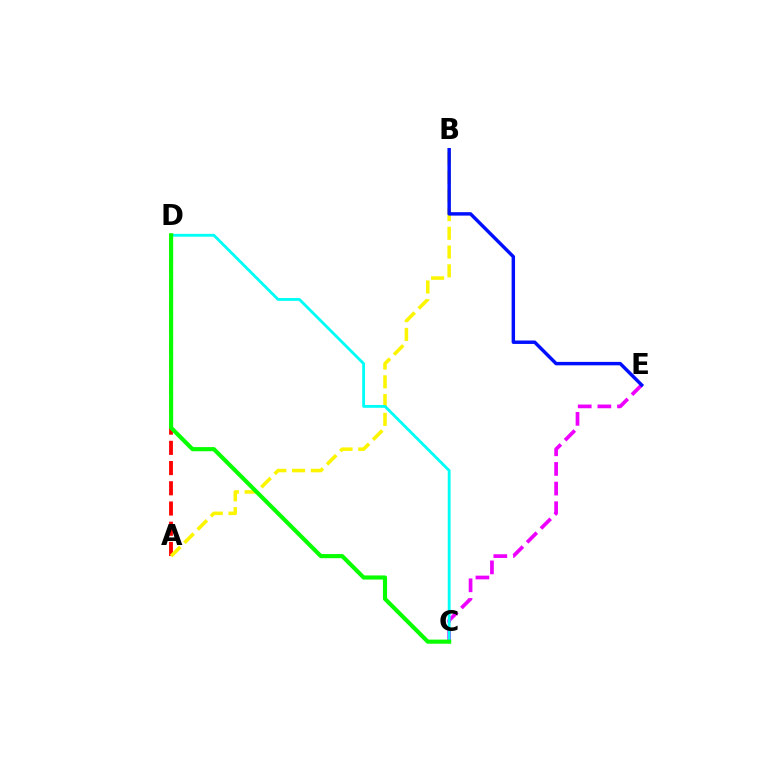{('A', 'D'): [{'color': '#ff0000', 'line_style': 'dashed', 'thickness': 2.75}], ('A', 'B'): [{'color': '#fcf500', 'line_style': 'dashed', 'thickness': 2.55}], ('C', 'E'): [{'color': '#ee00ff', 'line_style': 'dashed', 'thickness': 2.67}], ('B', 'E'): [{'color': '#0010ff', 'line_style': 'solid', 'thickness': 2.48}], ('C', 'D'): [{'color': '#00fff6', 'line_style': 'solid', 'thickness': 2.03}, {'color': '#08ff00', 'line_style': 'solid', 'thickness': 2.97}]}